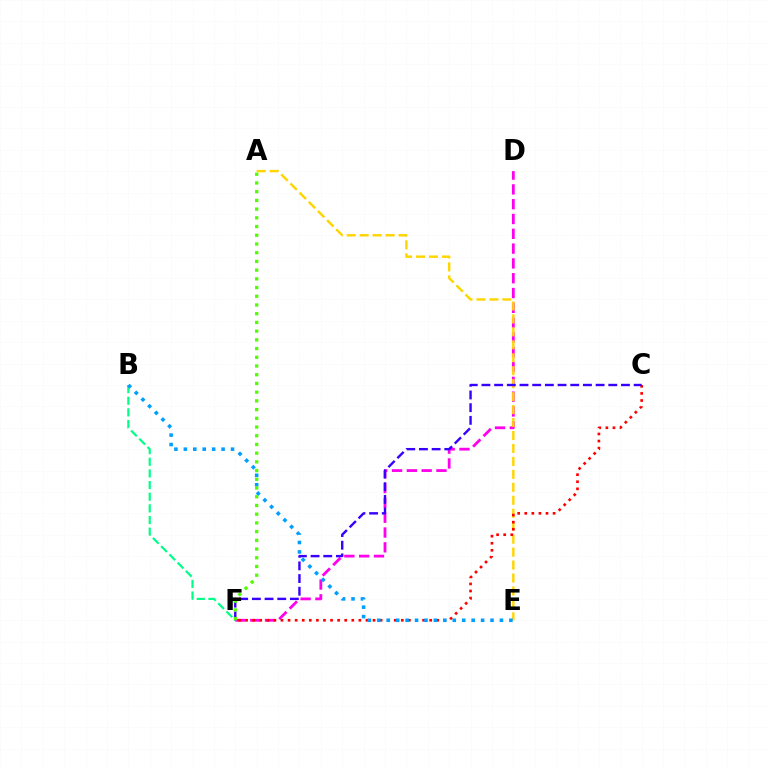{('D', 'F'): [{'color': '#ff00ed', 'line_style': 'dashed', 'thickness': 2.01}], ('A', 'E'): [{'color': '#ffd500', 'line_style': 'dashed', 'thickness': 1.76}], ('B', 'F'): [{'color': '#00ff86', 'line_style': 'dashed', 'thickness': 1.58}], ('C', 'F'): [{'color': '#ff0000', 'line_style': 'dotted', 'thickness': 1.92}, {'color': '#3700ff', 'line_style': 'dashed', 'thickness': 1.72}], ('B', 'E'): [{'color': '#009eff', 'line_style': 'dotted', 'thickness': 2.56}], ('A', 'F'): [{'color': '#4fff00', 'line_style': 'dotted', 'thickness': 2.37}]}